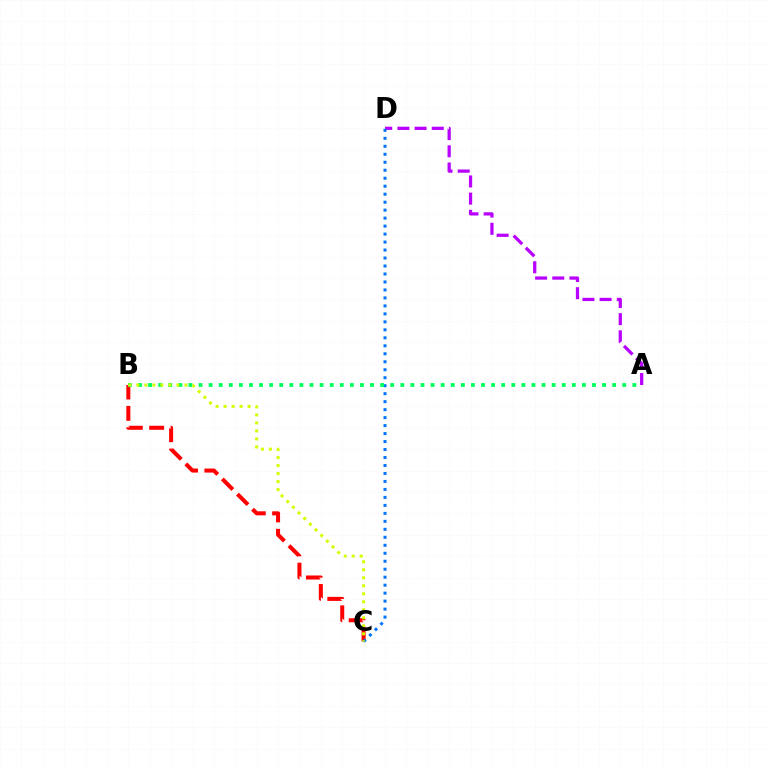{('B', 'C'): [{'color': '#ff0000', 'line_style': 'dashed', 'thickness': 2.9}, {'color': '#d1ff00', 'line_style': 'dotted', 'thickness': 2.18}], ('A', 'D'): [{'color': '#b900ff', 'line_style': 'dashed', 'thickness': 2.33}], ('C', 'D'): [{'color': '#0074ff', 'line_style': 'dotted', 'thickness': 2.17}], ('A', 'B'): [{'color': '#00ff5c', 'line_style': 'dotted', 'thickness': 2.74}]}